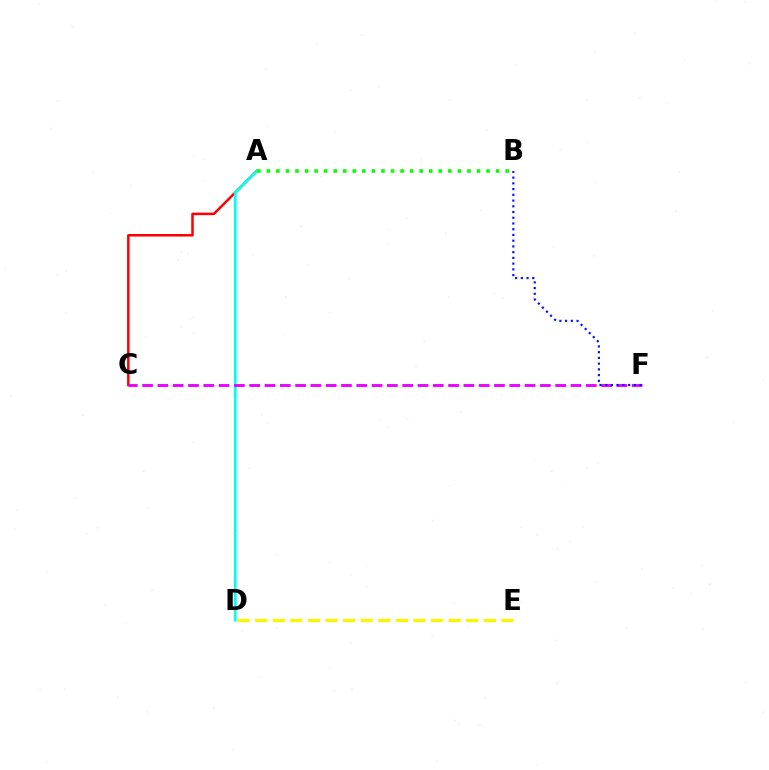{('A', 'C'): [{'color': '#ff0000', 'line_style': 'solid', 'thickness': 1.81}], ('A', 'D'): [{'color': '#00fff6', 'line_style': 'solid', 'thickness': 1.97}], ('D', 'E'): [{'color': '#fcf500', 'line_style': 'dashed', 'thickness': 2.39}], ('C', 'F'): [{'color': '#ee00ff', 'line_style': 'dashed', 'thickness': 2.08}], ('A', 'B'): [{'color': '#08ff00', 'line_style': 'dotted', 'thickness': 2.6}], ('B', 'F'): [{'color': '#0010ff', 'line_style': 'dotted', 'thickness': 1.56}]}